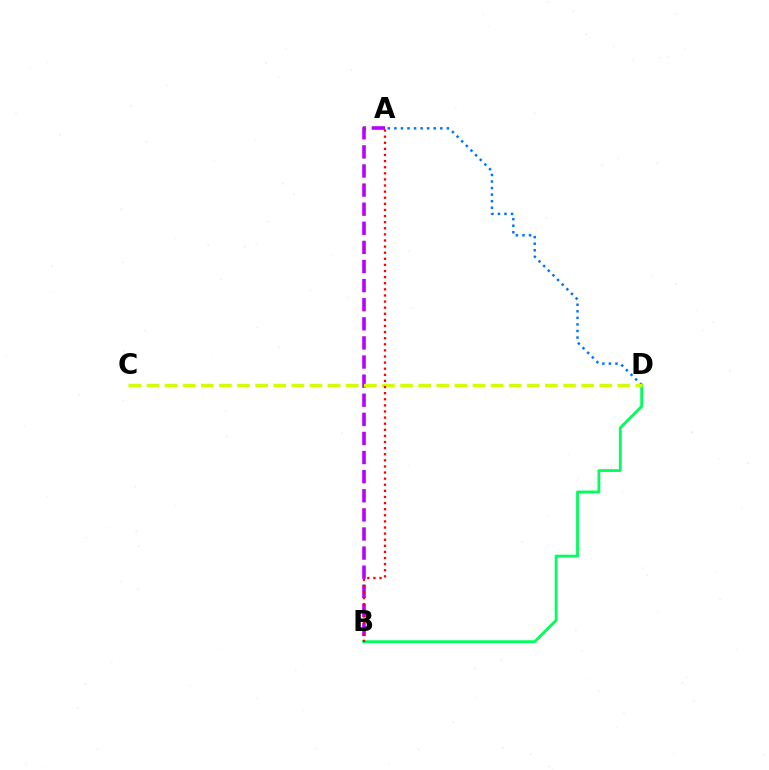{('B', 'D'): [{'color': '#00ff5c', 'line_style': 'solid', 'thickness': 2.02}], ('A', 'D'): [{'color': '#0074ff', 'line_style': 'dotted', 'thickness': 1.78}], ('A', 'B'): [{'color': '#b900ff', 'line_style': 'dashed', 'thickness': 2.6}, {'color': '#ff0000', 'line_style': 'dotted', 'thickness': 1.66}], ('C', 'D'): [{'color': '#d1ff00', 'line_style': 'dashed', 'thickness': 2.46}]}